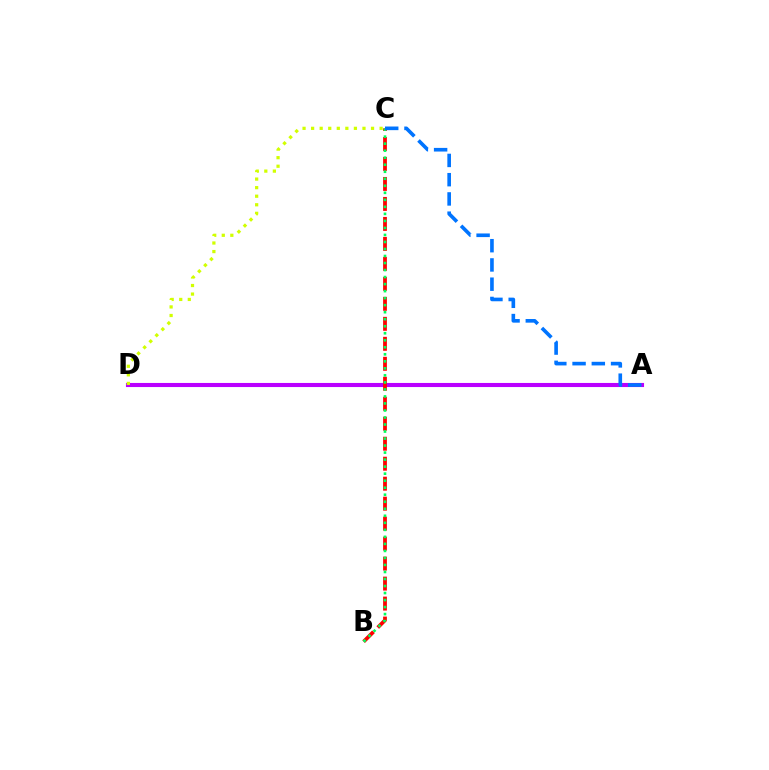{('A', 'D'): [{'color': '#b900ff', 'line_style': 'solid', 'thickness': 2.95}], ('B', 'C'): [{'color': '#ff0000', 'line_style': 'dashed', 'thickness': 2.71}, {'color': '#00ff5c', 'line_style': 'dotted', 'thickness': 1.91}], ('C', 'D'): [{'color': '#d1ff00', 'line_style': 'dotted', 'thickness': 2.33}], ('A', 'C'): [{'color': '#0074ff', 'line_style': 'dashed', 'thickness': 2.62}]}